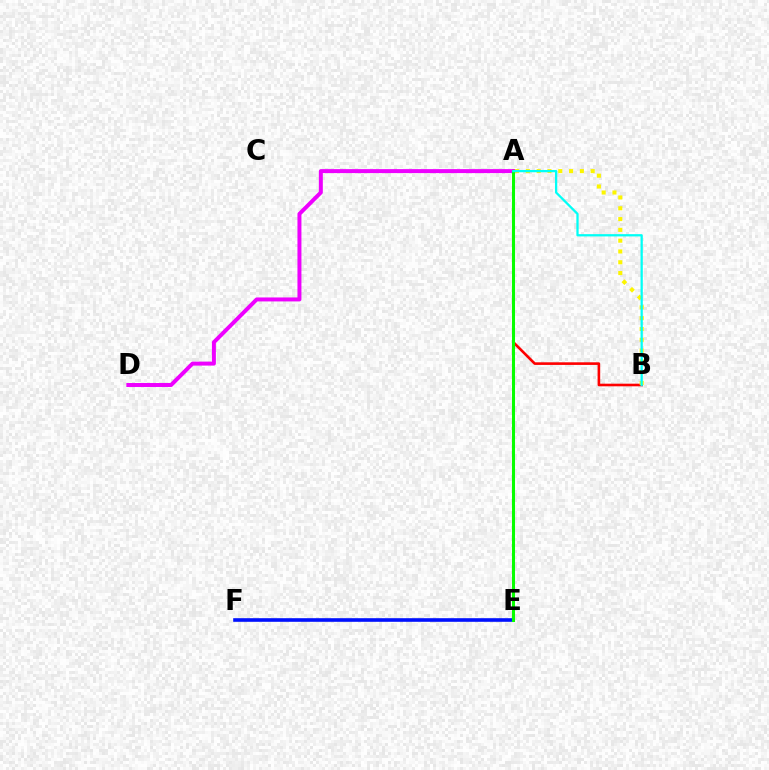{('A', 'D'): [{'color': '#ee00ff', 'line_style': 'solid', 'thickness': 2.86}], ('E', 'F'): [{'color': '#0010ff', 'line_style': 'solid', 'thickness': 2.6}], ('A', 'B'): [{'color': '#ff0000', 'line_style': 'solid', 'thickness': 1.88}, {'color': '#fcf500', 'line_style': 'dotted', 'thickness': 2.93}, {'color': '#00fff6', 'line_style': 'solid', 'thickness': 1.63}], ('A', 'E'): [{'color': '#08ff00', 'line_style': 'solid', 'thickness': 2.19}]}